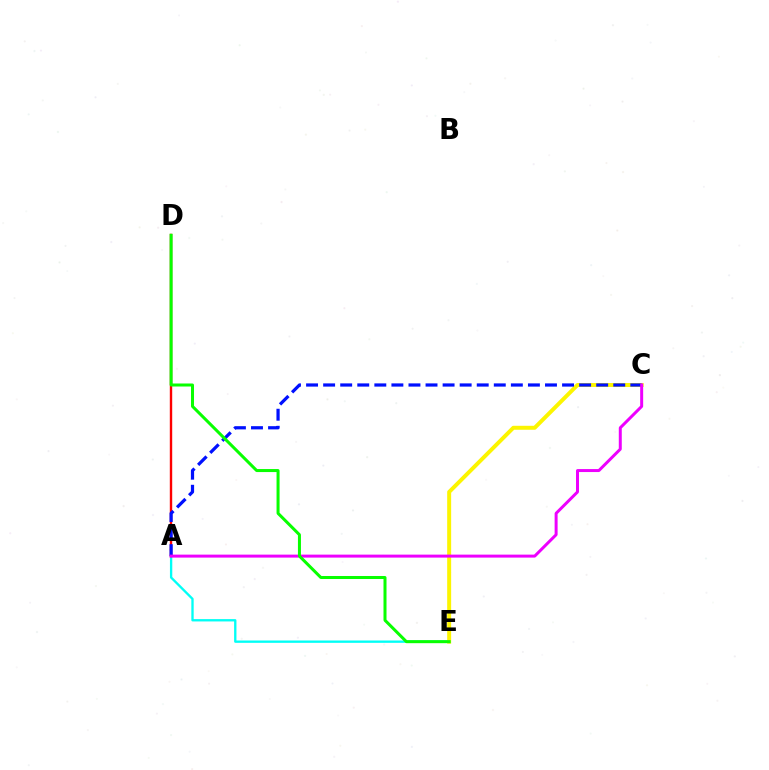{('A', 'E'): [{'color': '#00fff6', 'line_style': 'solid', 'thickness': 1.68}], ('A', 'D'): [{'color': '#ff0000', 'line_style': 'solid', 'thickness': 1.72}], ('C', 'E'): [{'color': '#fcf500', 'line_style': 'solid', 'thickness': 2.86}], ('A', 'C'): [{'color': '#0010ff', 'line_style': 'dashed', 'thickness': 2.32}, {'color': '#ee00ff', 'line_style': 'solid', 'thickness': 2.15}], ('D', 'E'): [{'color': '#08ff00', 'line_style': 'solid', 'thickness': 2.17}]}